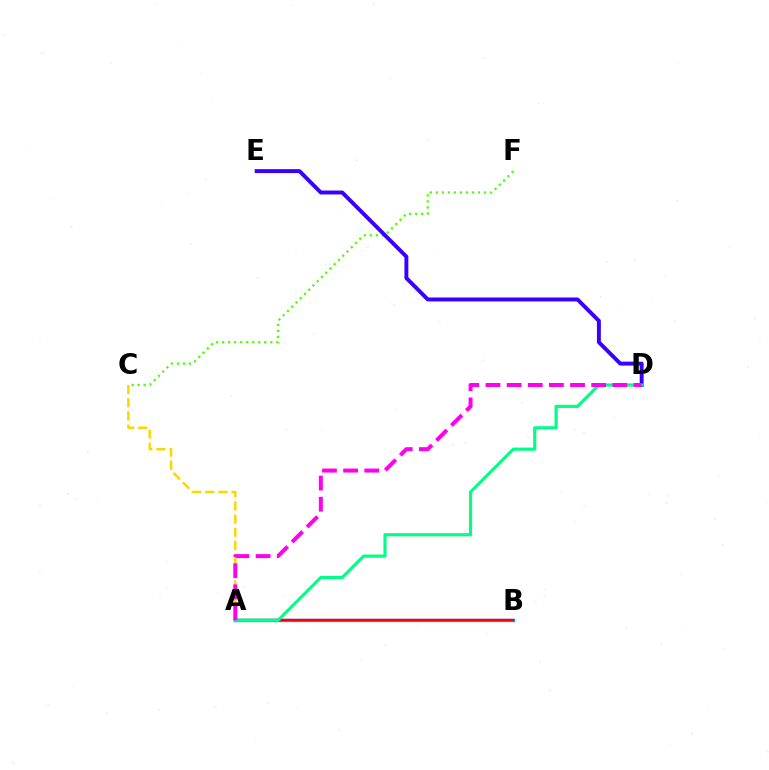{('A', 'B'): [{'color': '#009eff', 'line_style': 'solid', 'thickness': 2.45}, {'color': '#ff0000', 'line_style': 'solid', 'thickness': 1.68}], ('A', 'C'): [{'color': '#ffd500', 'line_style': 'dashed', 'thickness': 1.79}], ('C', 'F'): [{'color': '#4fff00', 'line_style': 'dotted', 'thickness': 1.63}], ('D', 'E'): [{'color': '#3700ff', 'line_style': 'solid', 'thickness': 2.82}], ('A', 'D'): [{'color': '#00ff86', 'line_style': 'solid', 'thickness': 2.27}, {'color': '#ff00ed', 'line_style': 'dashed', 'thickness': 2.87}]}